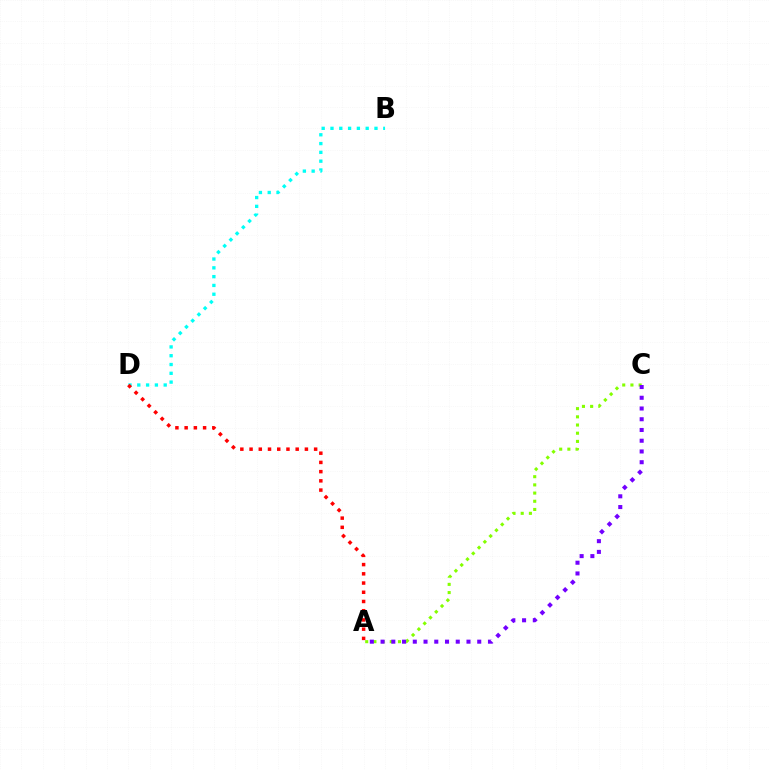{('A', 'C'): [{'color': '#84ff00', 'line_style': 'dotted', 'thickness': 2.23}, {'color': '#7200ff', 'line_style': 'dotted', 'thickness': 2.92}], ('B', 'D'): [{'color': '#00fff6', 'line_style': 'dotted', 'thickness': 2.39}], ('A', 'D'): [{'color': '#ff0000', 'line_style': 'dotted', 'thickness': 2.51}]}